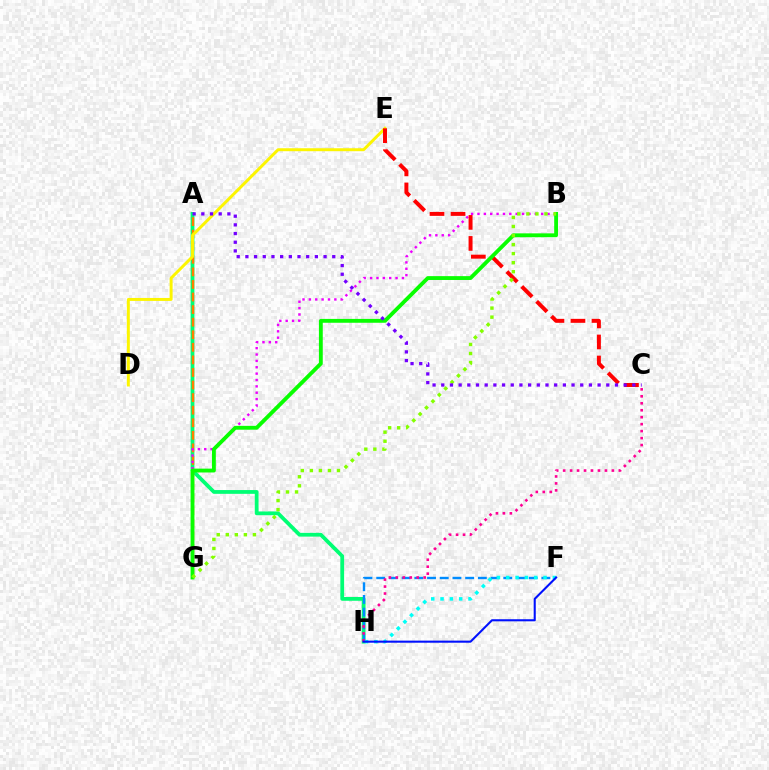{('A', 'H'): [{'color': '#00ff74', 'line_style': 'solid', 'thickness': 2.72}], ('F', 'H'): [{'color': '#008cff', 'line_style': 'dashed', 'thickness': 1.73}, {'color': '#00fff6', 'line_style': 'dotted', 'thickness': 2.53}, {'color': '#0010ff', 'line_style': 'solid', 'thickness': 1.5}], ('A', 'G'): [{'color': '#ff7c00', 'line_style': 'dashed', 'thickness': 1.71}], ('B', 'G'): [{'color': '#ee00ff', 'line_style': 'dotted', 'thickness': 1.73}, {'color': '#08ff00', 'line_style': 'solid', 'thickness': 2.77}, {'color': '#84ff00', 'line_style': 'dotted', 'thickness': 2.46}], ('C', 'H'): [{'color': '#ff0094', 'line_style': 'dotted', 'thickness': 1.89}], ('D', 'E'): [{'color': '#fcf500', 'line_style': 'solid', 'thickness': 2.13}], ('C', 'E'): [{'color': '#ff0000', 'line_style': 'dashed', 'thickness': 2.86}], ('A', 'C'): [{'color': '#7200ff', 'line_style': 'dotted', 'thickness': 2.36}]}